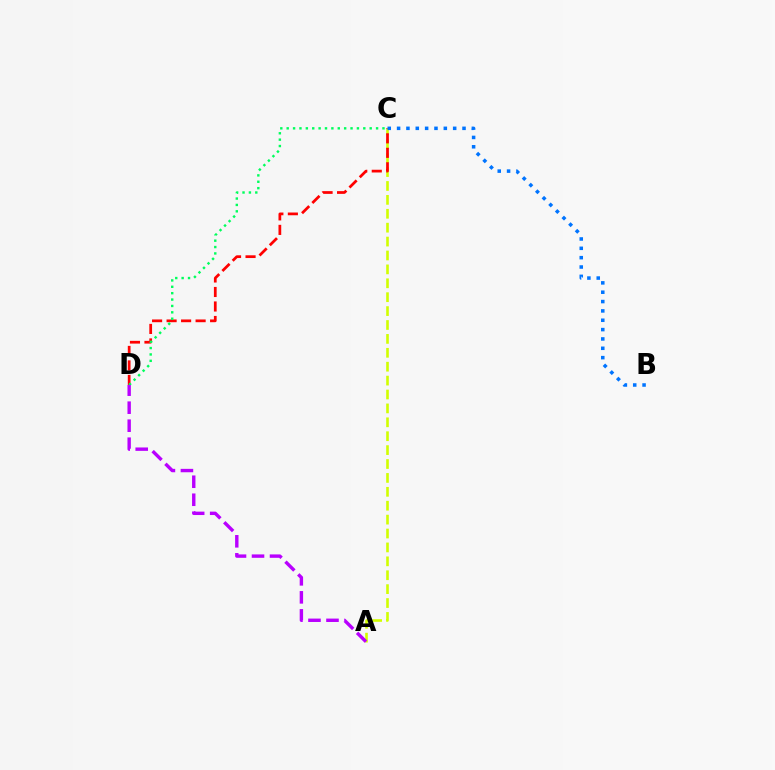{('A', 'C'): [{'color': '#d1ff00', 'line_style': 'dashed', 'thickness': 1.89}], ('C', 'D'): [{'color': '#ff0000', 'line_style': 'dashed', 'thickness': 1.97}, {'color': '#00ff5c', 'line_style': 'dotted', 'thickness': 1.73}], ('B', 'C'): [{'color': '#0074ff', 'line_style': 'dotted', 'thickness': 2.54}], ('A', 'D'): [{'color': '#b900ff', 'line_style': 'dashed', 'thickness': 2.45}]}